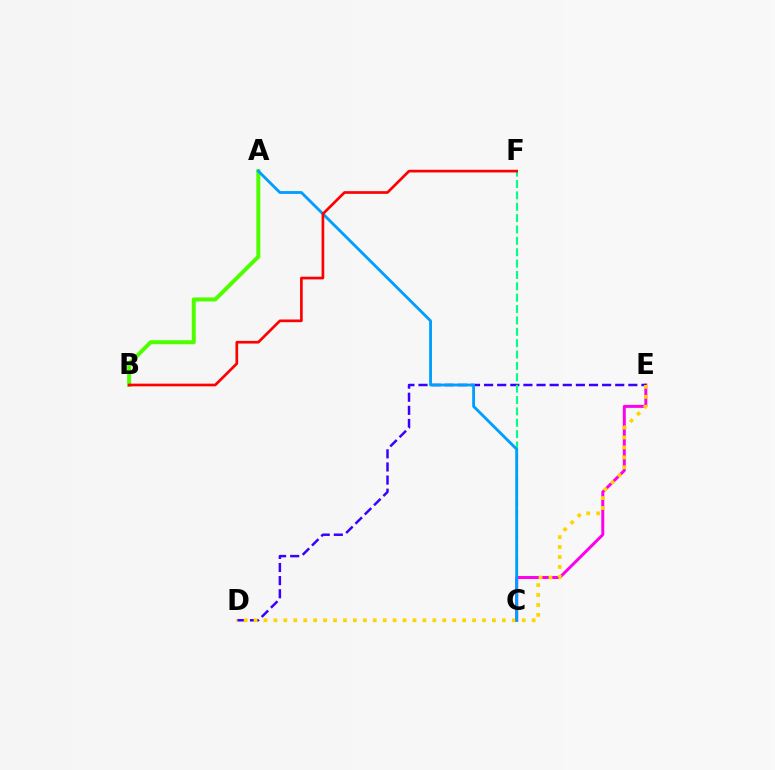{('C', 'E'): [{'color': '#ff00ed', 'line_style': 'solid', 'thickness': 2.14}], ('D', 'E'): [{'color': '#3700ff', 'line_style': 'dashed', 'thickness': 1.78}, {'color': '#ffd500', 'line_style': 'dotted', 'thickness': 2.7}], ('A', 'B'): [{'color': '#4fff00', 'line_style': 'solid', 'thickness': 2.89}], ('C', 'F'): [{'color': '#00ff86', 'line_style': 'dashed', 'thickness': 1.54}], ('A', 'C'): [{'color': '#009eff', 'line_style': 'solid', 'thickness': 2.05}], ('B', 'F'): [{'color': '#ff0000', 'line_style': 'solid', 'thickness': 1.93}]}